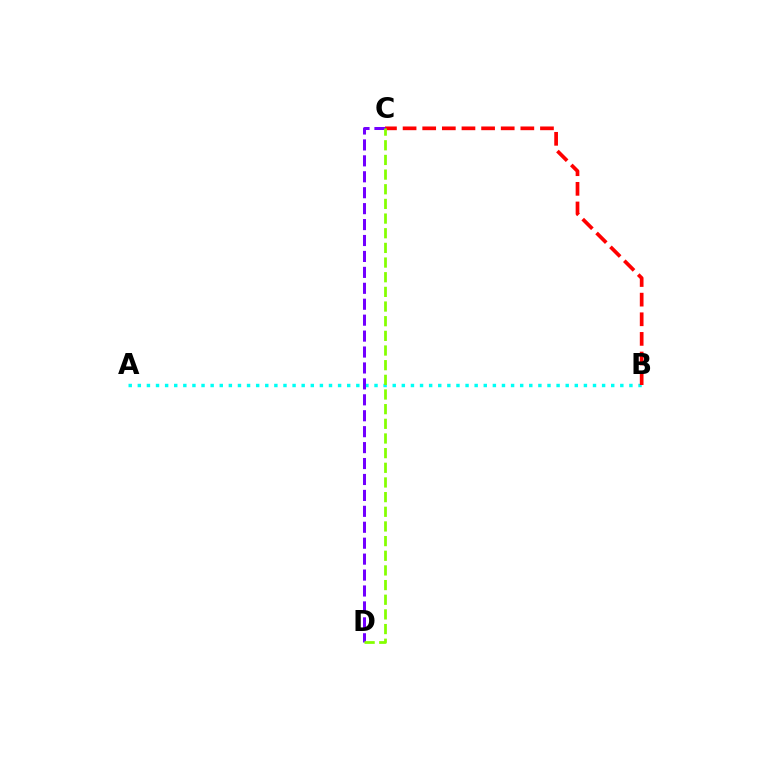{('A', 'B'): [{'color': '#00fff6', 'line_style': 'dotted', 'thickness': 2.47}], ('B', 'C'): [{'color': '#ff0000', 'line_style': 'dashed', 'thickness': 2.67}], ('C', 'D'): [{'color': '#7200ff', 'line_style': 'dashed', 'thickness': 2.16}, {'color': '#84ff00', 'line_style': 'dashed', 'thickness': 1.99}]}